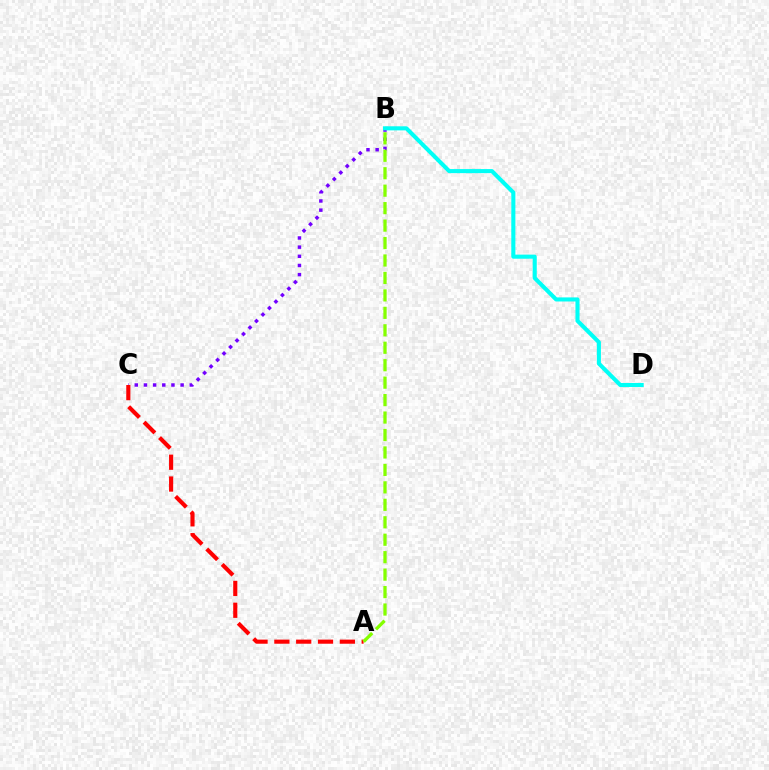{('B', 'C'): [{'color': '#7200ff', 'line_style': 'dotted', 'thickness': 2.49}], ('A', 'C'): [{'color': '#ff0000', 'line_style': 'dashed', 'thickness': 2.97}], ('A', 'B'): [{'color': '#84ff00', 'line_style': 'dashed', 'thickness': 2.37}], ('B', 'D'): [{'color': '#00fff6', 'line_style': 'solid', 'thickness': 2.94}]}